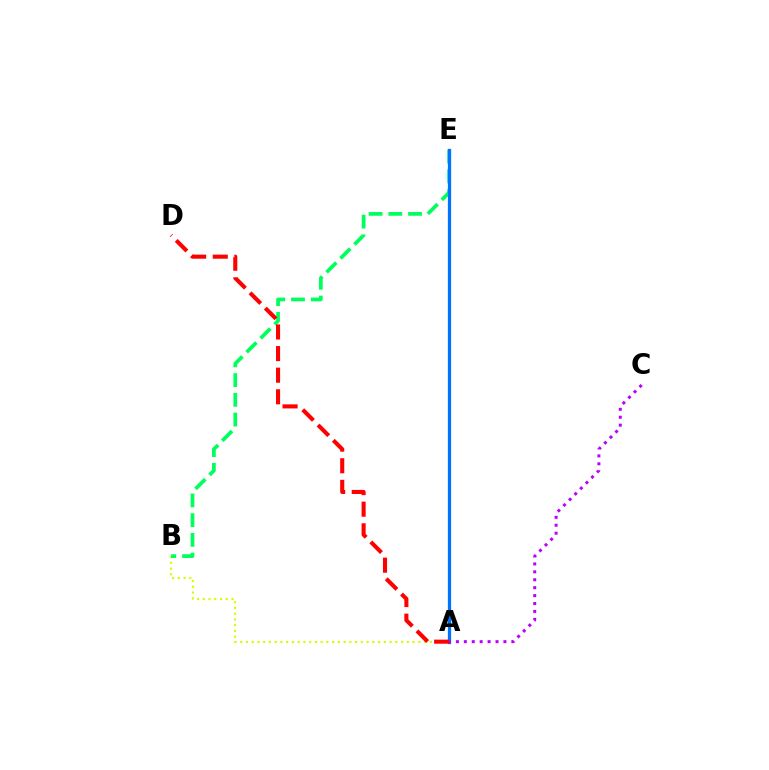{('A', 'B'): [{'color': '#d1ff00', 'line_style': 'dotted', 'thickness': 1.56}], ('B', 'E'): [{'color': '#00ff5c', 'line_style': 'dashed', 'thickness': 2.68}], ('A', 'E'): [{'color': '#0074ff', 'line_style': 'solid', 'thickness': 2.36}], ('A', 'C'): [{'color': '#b900ff', 'line_style': 'dotted', 'thickness': 2.15}], ('A', 'D'): [{'color': '#ff0000', 'line_style': 'dashed', 'thickness': 2.94}]}